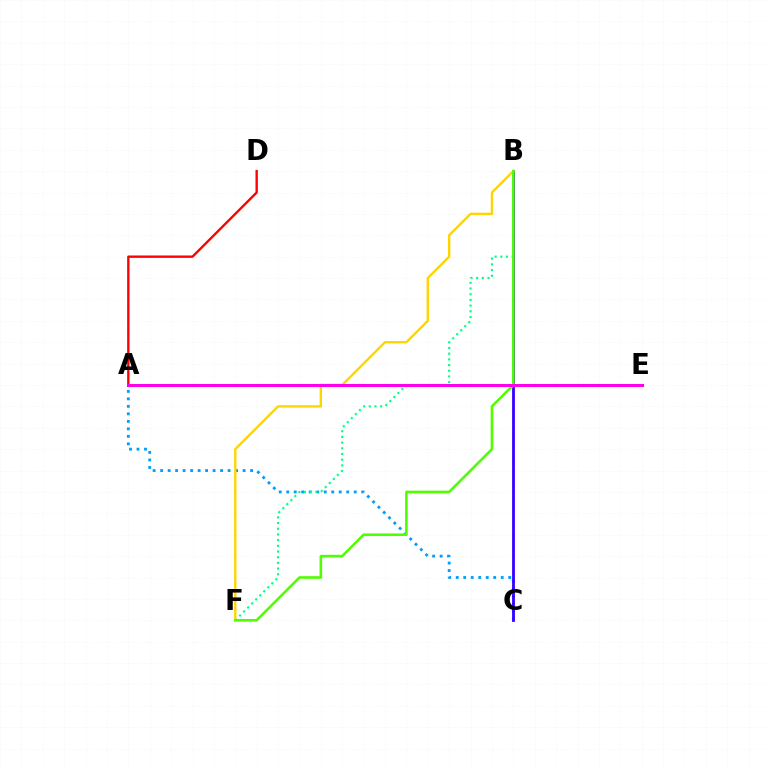{('A', 'C'): [{'color': '#009eff', 'line_style': 'dotted', 'thickness': 2.04}], ('B', 'F'): [{'color': '#00ff86', 'line_style': 'dotted', 'thickness': 1.55}, {'color': '#ffd500', 'line_style': 'solid', 'thickness': 1.72}, {'color': '#4fff00', 'line_style': 'solid', 'thickness': 1.87}], ('B', 'C'): [{'color': '#3700ff', 'line_style': 'solid', 'thickness': 2.02}], ('A', 'D'): [{'color': '#ff0000', 'line_style': 'solid', 'thickness': 1.71}], ('A', 'E'): [{'color': '#ff00ed', 'line_style': 'solid', 'thickness': 2.18}]}